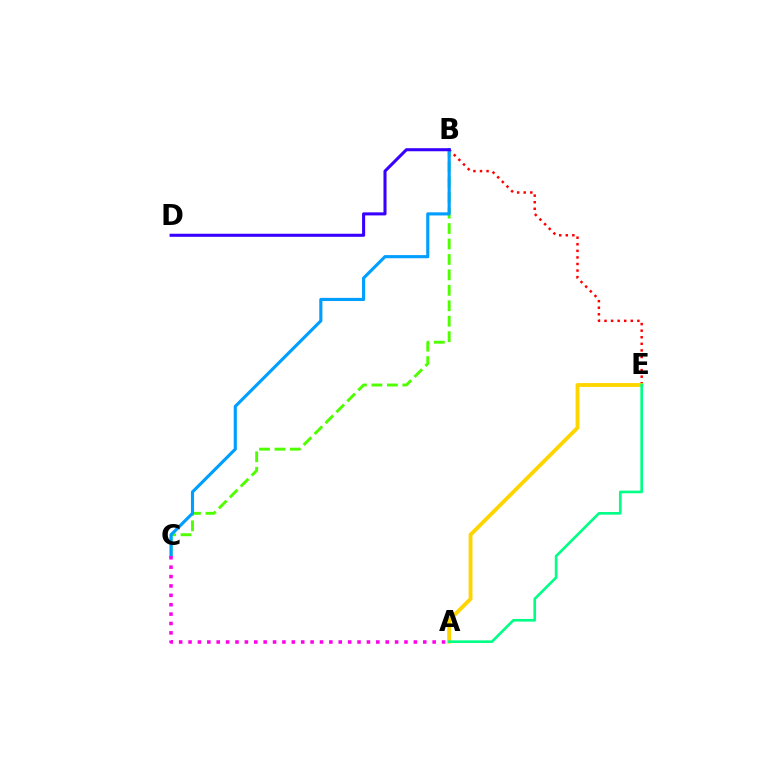{('B', 'C'): [{'color': '#4fff00', 'line_style': 'dashed', 'thickness': 2.1}, {'color': '#009eff', 'line_style': 'solid', 'thickness': 2.25}], ('B', 'E'): [{'color': '#ff0000', 'line_style': 'dotted', 'thickness': 1.79}], ('B', 'D'): [{'color': '#3700ff', 'line_style': 'solid', 'thickness': 2.2}], ('A', 'E'): [{'color': '#ffd500', 'line_style': 'solid', 'thickness': 2.77}, {'color': '#00ff86', 'line_style': 'solid', 'thickness': 1.9}], ('A', 'C'): [{'color': '#ff00ed', 'line_style': 'dotted', 'thickness': 2.55}]}